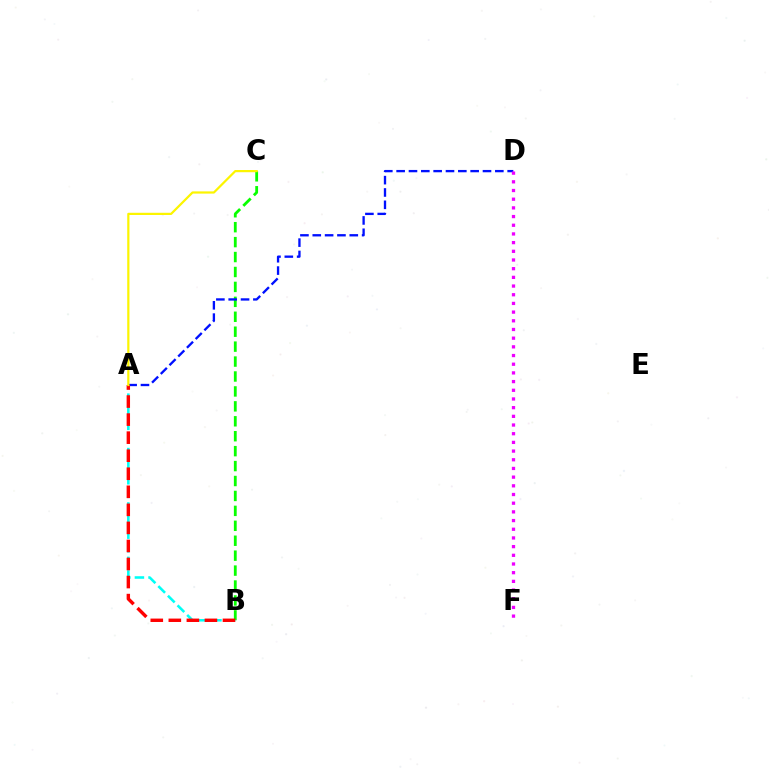{('B', 'C'): [{'color': '#08ff00', 'line_style': 'dashed', 'thickness': 2.03}], ('A', 'D'): [{'color': '#0010ff', 'line_style': 'dashed', 'thickness': 1.68}], ('D', 'F'): [{'color': '#ee00ff', 'line_style': 'dotted', 'thickness': 2.36}], ('A', 'B'): [{'color': '#00fff6', 'line_style': 'dashed', 'thickness': 1.85}, {'color': '#ff0000', 'line_style': 'dashed', 'thickness': 2.45}], ('A', 'C'): [{'color': '#fcf500', 'line_style': 'solid', 'thickness': 1.59}]}